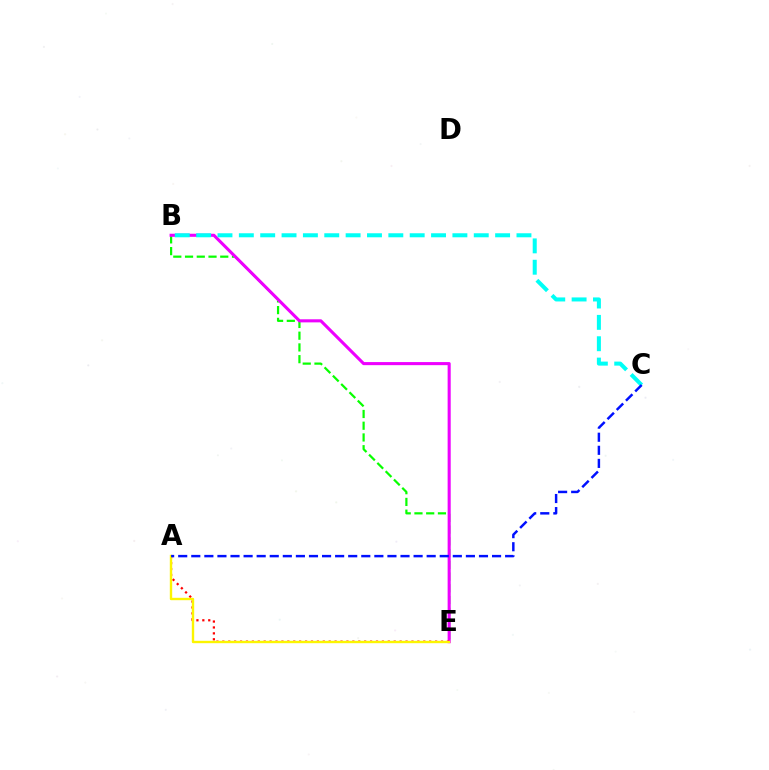{('B', 'E'): [{'color': '#08ff00', 'line_style': 'dashed', 'thickness': 1.59}, {'color': '#ee00ff', 'line_style': 'solid', 'thickness': 2.22}], ('B', 'C'): [{'color': '#00fff6', 'line_style': 'dashed', 'thickness': 2.9}], ('A', 'E'): [{'color': '#ff0000', 'line_style': 'dotted', 'thickness': 1.61}, {'color': '#fcf500', 'line_style': 'solid', 'thickness': 1.72}], ('A', 'C'): [{'color': '#0010ff', 'line_style': 'dashed', 'thickness': 1.78}]}